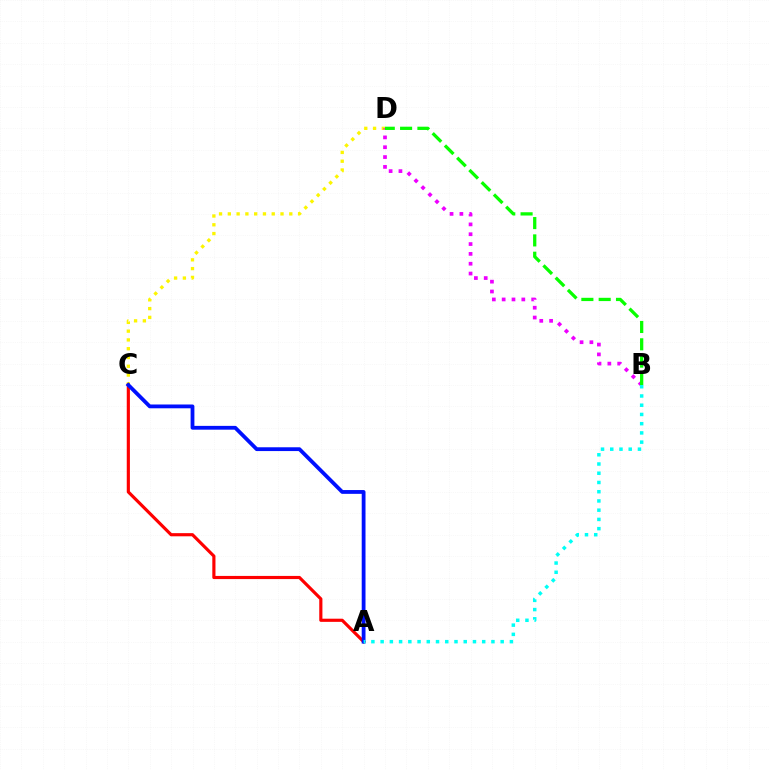{('C', 'D'): [{'color': '#fcf500', 'line_style': 'dotted', 'thickness': 2.39}], ('A', 'C'): [{'color': '#ff0000', 'line_style': 'solid', 'thickness': 2.27}, {'color': '#0010ff', 'line_style': 'solid', 'thickness': 2.73}], ('B', 'D'): [{'color': '#ee00ff', 'line_style': 'dotted', 'thickness': 2.67}, {'color': '#08ff00', 'line_style': 'dashed', 'thickness': 2.35}], ('A', 'B'): [{'color': '#00fff6', 'line_style': 'dotted', 'thickness': 2.51}]}